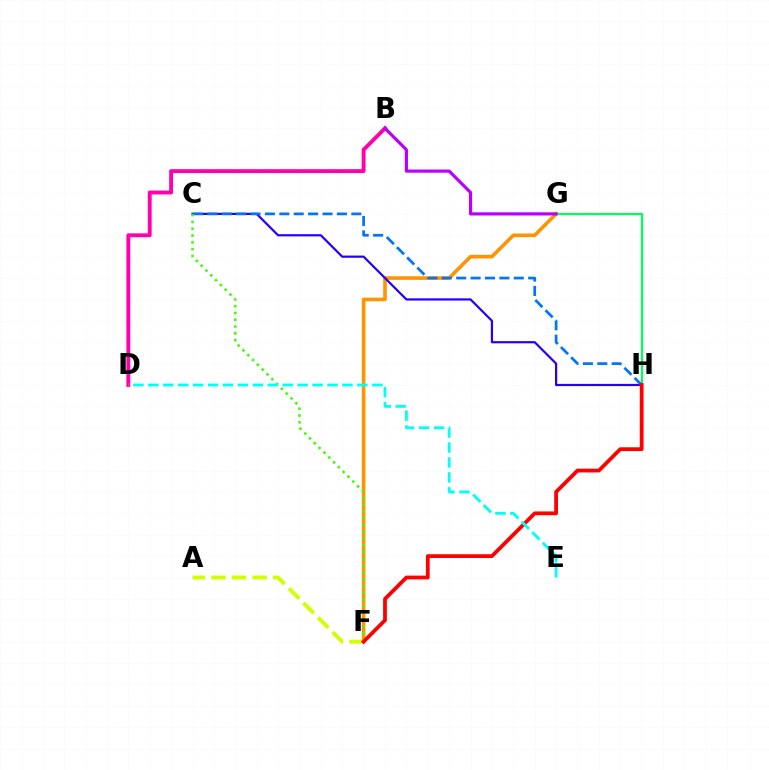{('F', 'G'): [{'color': '#ff9400', 'line_style': 'solid', 'thickness': 2.61}], ('C', 'H'): [{'color': '#2500ff', 'line_style': 'solid', 'thickness': 1.59}, {'color': '#0074ff', 'line_style': 'dashed', 'thickness': 1.96}], ('A', 'F'): [{'color': '#d1ff00', 'line_style': 'dashed', 'thickness': 2.79}], ('G', 'H'): [{'color': '#00ff5c', 'line_style': 'solid', 'thickness': 1.59}], ('B', 'D'): [{'color': '#ff00ac', 'line_style': 'solid', 'thickness': 2.79}], ('B', 'G'): [{'color': '#b900ff', 'line_style': 'solid', 'thickness': 2.28}], ('C', 'F'): [{'color': '#3dff00', 'line_style': 'dotted', 'thickness': 1.85}], ('F', 'H'): [{'color': '#ff0000', 'line_style': 'solid', 'thickness': 2.72}], ('D', 'E'): [{'color': '#00fff6', 'line_style': 'dashed', 'thickness': 2.03}]}